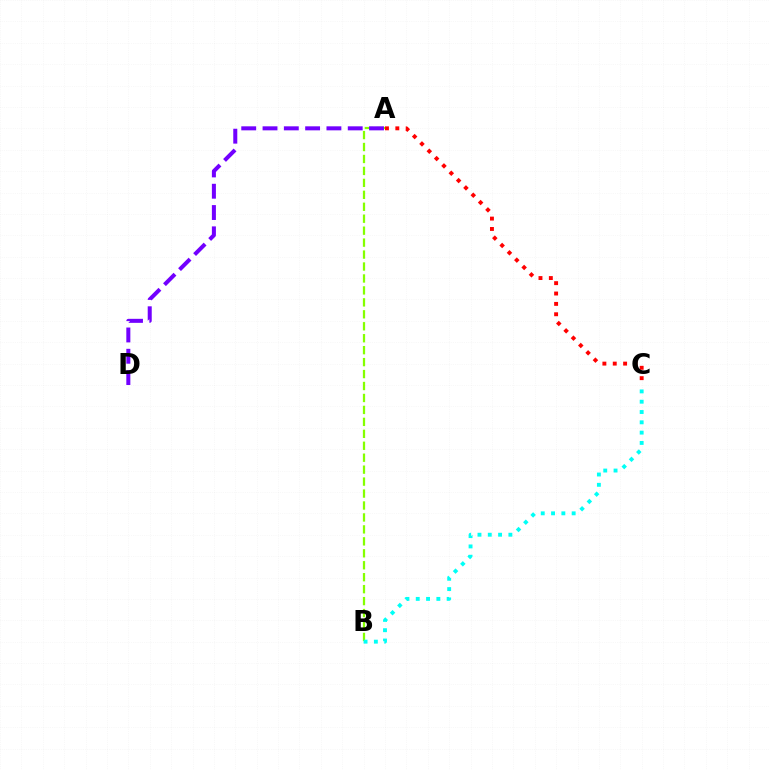{('A', 'B'): [{'color': '#84ff00', 'line_style': 'dashed', 'thickness': 1.62}], ('A', 'D'): [{'color': '#7200ff', 'line_style': 'dashed', 'thickness': 2.89}], ('A', 'C'): [{'color': '#ff0000', 'line_style': 'dotted', 'thickness': 2.82}], ('B', 'C'): [{'color': '#00fff6', 'line_style': 'dotted', 'thickness': 2.8}]}